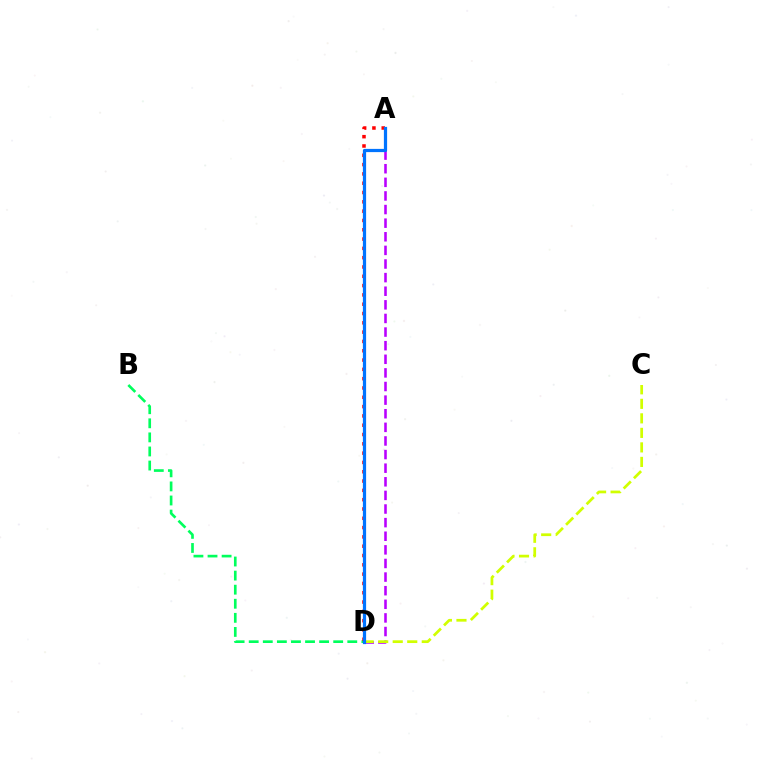{('A', 'D'): [{'color': '#b900ff', 'line_style': 'dashed', 'thickness': 1.85}, {'color': '#ff0000', 'line_style': 'dotted', 'thickness': 2.53}, {'color': '#0074ff', 'line_style': 'solid', 'thickness': 2.32}], ('B', 'D'): [{'color': '#00ff5c', 'line_style': 'dashed', 'thickness': 1.91}], ('C', 'D'): [{'color': '#d1ff00', 'line_style': 'dashed', 'thickness': 1.97}]}